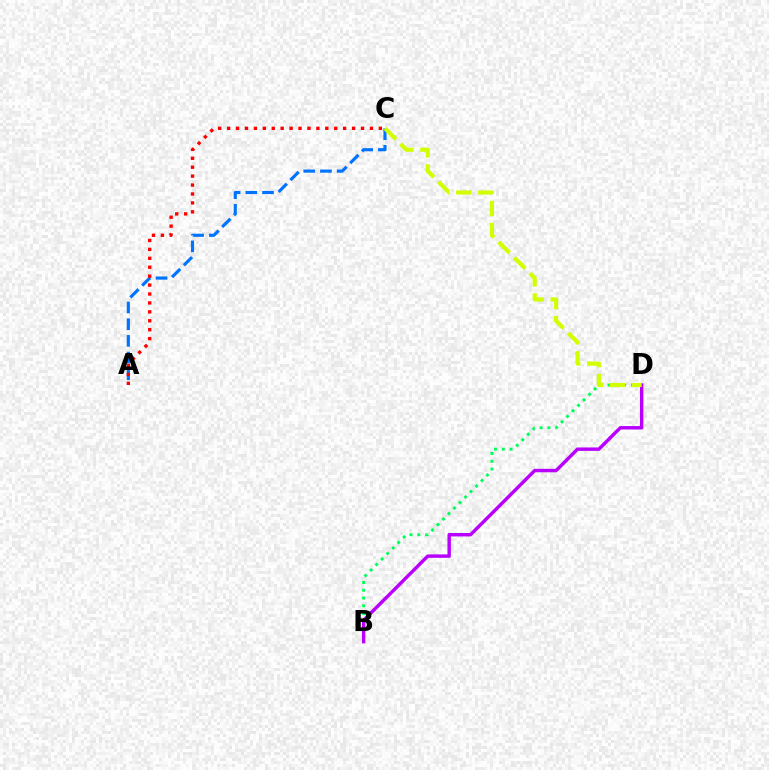{('B', 'D'): [{'color': '#00ff5c', 'line_style': 'dotted', 'thickness': 2.12}, {'color': '#b900ff', 'line_style': 'solid', 'thickness': 2.47}], ('A', 'C'): [{'color': '#0074ff', 'line_style': 'dashed', 'thickness': 2.27}, {'color': '#ff0000', 'line_style': 'dotted', 'thickness': 2.42}], ('C', 'D'): [{'color': '#d1ff00', 'line_style': 'dashed', 'thickness': 2.99}]}